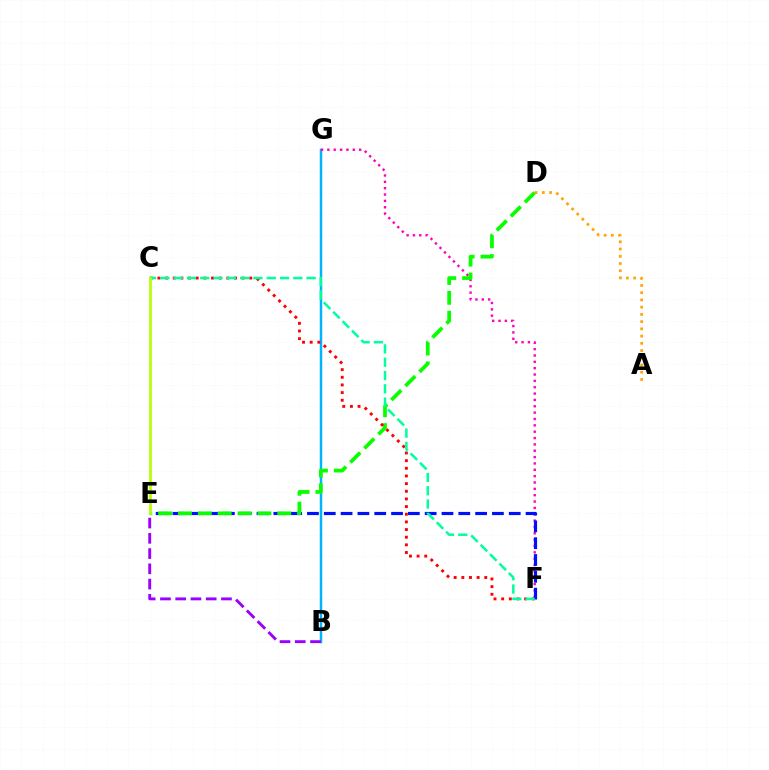{('B', 'G'): [{'color': '#00b5ff', 'line_style': 'solid', 'thickness': 1.78}], ('B', 'E'): [{'color': '#9b00ff', 'line_style': 'dashed', 'thickness': 2.07}], ('F', 'G'): [{'color': '#ff00bd', 'line_style': 'dotted', 'thickness': 1.73}], ('E', 'F'): [{'color': '#0010ff', 'line_style': 'dashed', 'thickness': 2.28}], ('D', 'E'): [{'color': '#08ff00', 'line_style': 'dashed', 'thickness': 2.7}], ('C', 'F'): [{'color': '#ff0000', 'line_style': 'dotted', 'thickness': 2.08}, {'color': '#00ff9d', 'line_style': 'dashed', 'thickness': 1.81}], ('A', 'D'): [{'color': '#ffa500', 'line_style': 'dotted', 'thickness': 1.96}], ('C', 'E'): [{'color': '#b3ff00', 'line_style': 'solid', 'thickness': 1.95}]}